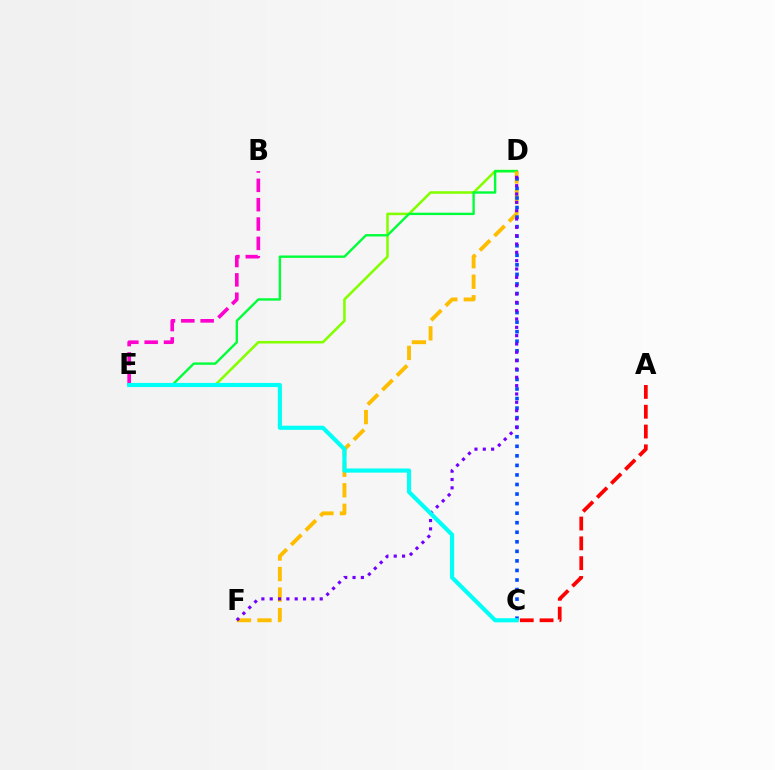{('D', 'E'): [{'color': '#84ff00', 'line_style': 'solid', 'thickness': 1.86}, {'color': '#00ff39', 'line_style': 'solid', 'thickness': 1.72}], ('B', 'E'): [{'color': '#ff00cf', 'line_style': 'dashed', 'thickness': 2.63}], ('D', 'F'): [{'color': '#ffbd00', 'line_style': 'dashed', 'thickness': 2.79}, {'color': '#7200ff', 'line_style': 'dotted', 'thickness': 2.26}], ('C', 'D'): [{'color': '#004bff', 'line_style': 'dotted', 'thickness': 2.59}], ('C', 'E'): [{'color': '#00fff6', 'line_style': 'solid', 'thickness': 2.97}], ('A', 'C'): [{'color': '#ff0000', 'line_style': 'dashed', 'thickness': 2.69}]}